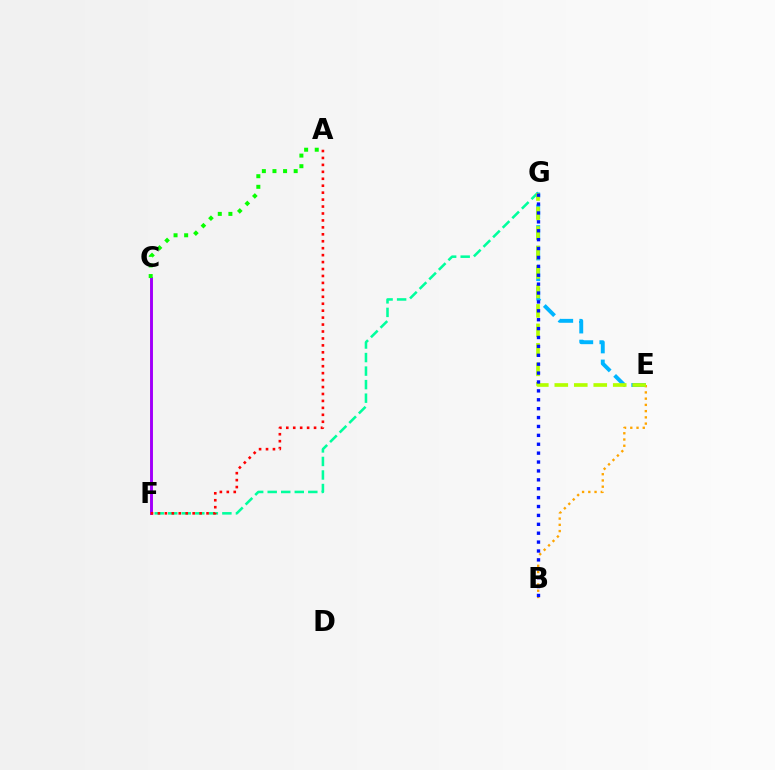{('F', 'G'): [{'color': '#00ff9d', 'line_style': 'dashed', 'thickness': 1.84}], ('E', 'G'): [{'color': '#00b5ff', 'line_style': 'dashed', 'thickness': 2.81}, {'color': '#b3ff00', 'line_style': 'dashed', 'thickness': 2.65}], ('C', 'F'): [{'color': '#ff00bd', 'line_style': 'solid', 'thickness': 1.96}, {'color': '#9b00ff', 'line_style': 'solid', 'thickness': 1.95}], ('B', 'E'): [{'color': '#ffa500', 'line_style': 'dotted', 'thickness': 1.69}], ('A', 'C'): [{'color': '#08ff00', 'line_style': 'dotted', 'thickness': 2.88}], ('A', 'F'): [{'color': '#ff0000', 'line_style': 'dotted', 'thickness': 1.89}], ('B', 'G'): [{'color': '#0010ff', 'line_style': 'dotted', 'thickness': 2.42}]}